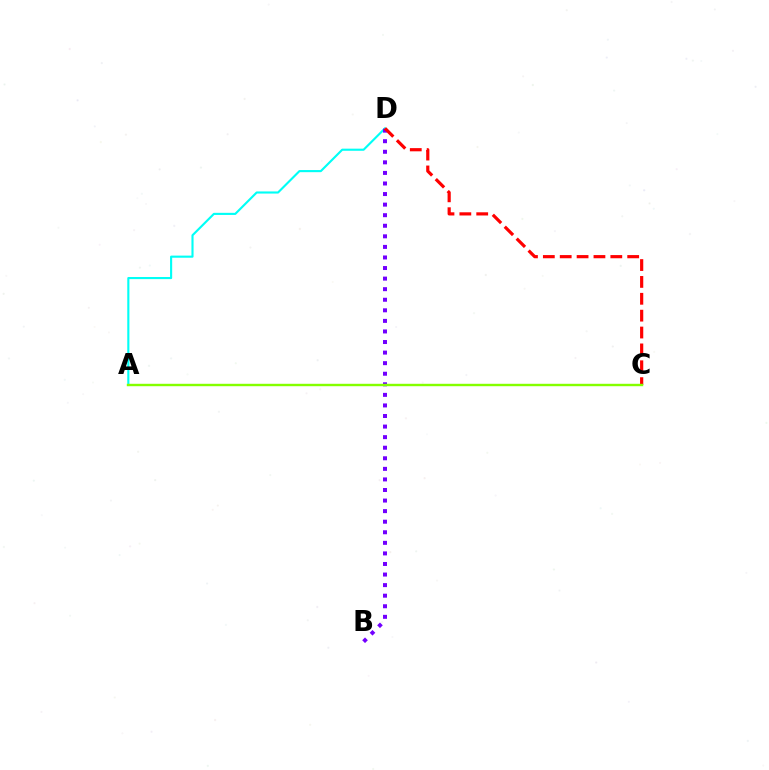{('A', 'D'): [{'color': '#00fff6', 'line_style': 'solid', 'thickness': 1.53}], ('B', 'D'): [{'color': '#7200ff', 'line_style': 'dotted', 'thickness': 2.87}], ('C', 'D'): [{'color': '#ff0000', 'line_style': 'dashed', 'thickness': 2.29}], ('A', 'C'): [{'color': '#84ff00', 'line_style': 'solid', 'thickness': 1.73}]}